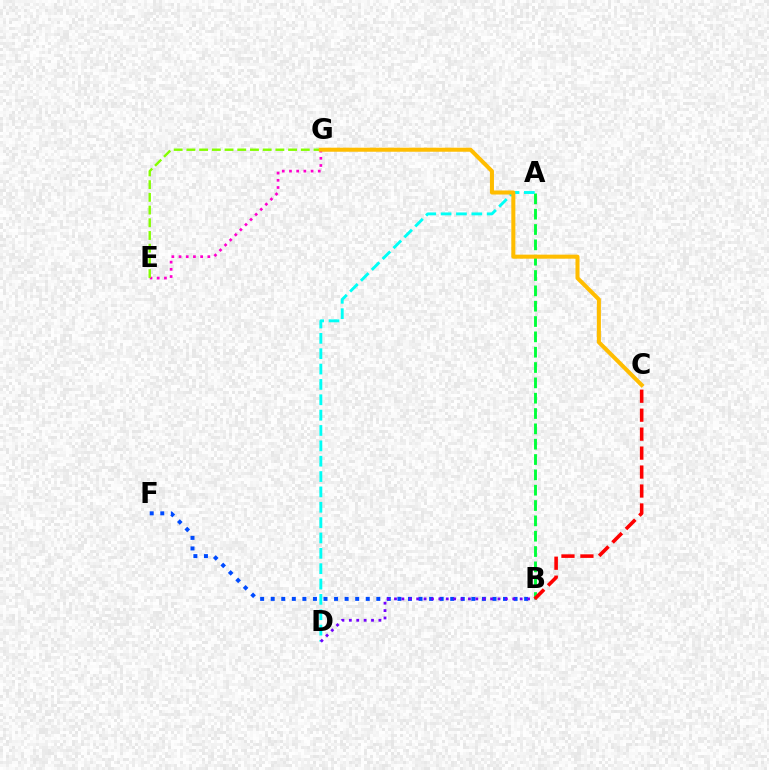{('A', 'B'): [{'color': '#00ff39', 'line_style': 'dashed', 'thickness': 2.08}], ('B', 'F'): [{'color': '#004bff', 'line_style': 'dotted', 'thickness': 2.87}], ('E', 'G'): [{'color': '#ff00cf', 'line_style': 'dotted', 'thickness': 1.96}, {'color': '#84ff00', 'line_style': 'dashed', 'thickness': 1.73}], ('A', 'D'): [{'color': '#00fff6', 'line_style': 'dashed', 'thickness': 2.09}], ('B', 'D'): [{'color': '#7200ff', 'line_style': 'dotted', 'thickness': 2.01}], ('C', 'G'): [{'color': '#ffbd00', 'line_style': 'solid', 'thickness': 2.91}], ('B', 'C'): [{'color': '#ff0000', 'line_style': 'dashed', 'thickness': 2.58}]}